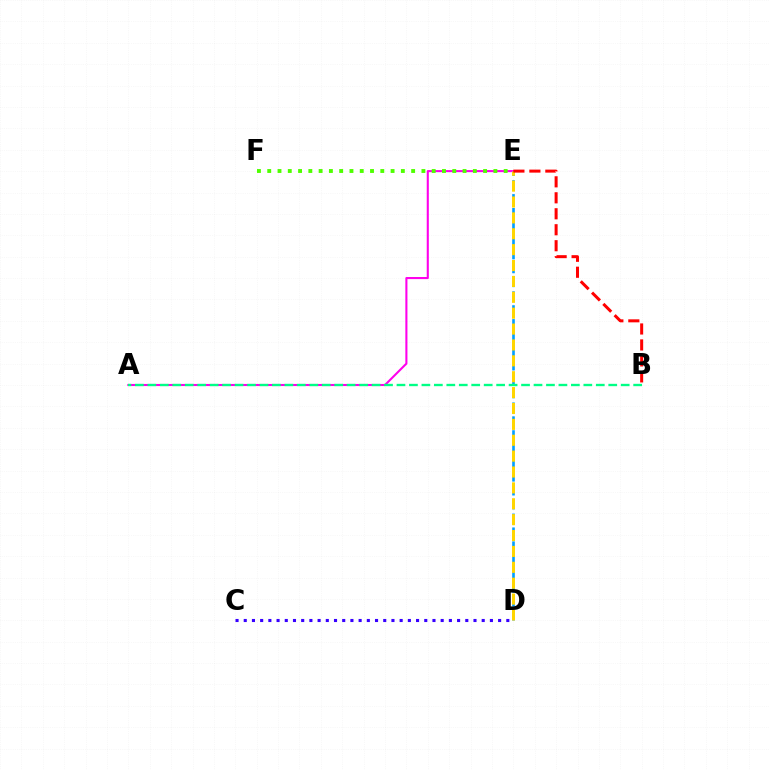{('A', 'E'): [{'color': '#ff00ed', 'line_style': 'solid', 'thickness': 1.51}], ('D', 'E'): [{'color': '#009eff', 'line_style': 'dashed', 'thickness': 1.89}, {'color': '#ffd500', 'line_style': 'dashed', 'thickness': 2.16}], ('C', 'D'): [{'color': '#3700ff', 'line_style': 'dotted', 'thickness': 2.23}], ('A', 'B'): [{'color': '#00ff86', 'line_style': 'dashed', 'thickness': 1.69}], ('E', 'F'): [{'color': '#4fff00', 'line_style': 'dotted', 'thickness': 2.79}], ('B', 'E'): [{'color': '#ff0000', 'line_style': 'dashed', 'thickness': 2.17}]}